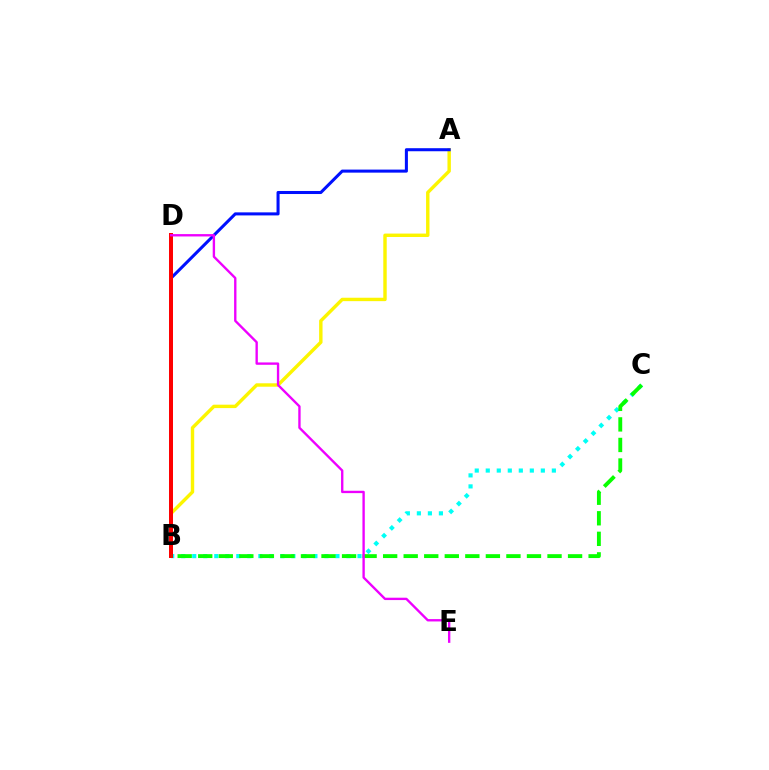{('B', 'C'): [{'color': '#00fff6', 'line_style': 'dotted', 'thickness': 2.99}, {'color': '#08ff00', 'line_style': 'dashed', 'thickness': 2.79}], ('A', 'B'): [{'color': '#fcf500', 'line_style': 'solid', 'thickness': 2.46}, {'color': '#0010ff', 'line_style': 'solid', 'thickness': 2.19}], ('B', 'D'): [{'color': '#ff0000', 'line_style': 'solid', 'thickness': 2.86}], ('D', 'E'): [{'color': '#ee00ff', 'line_style': 'solid', 'thickness': 1.7}]}